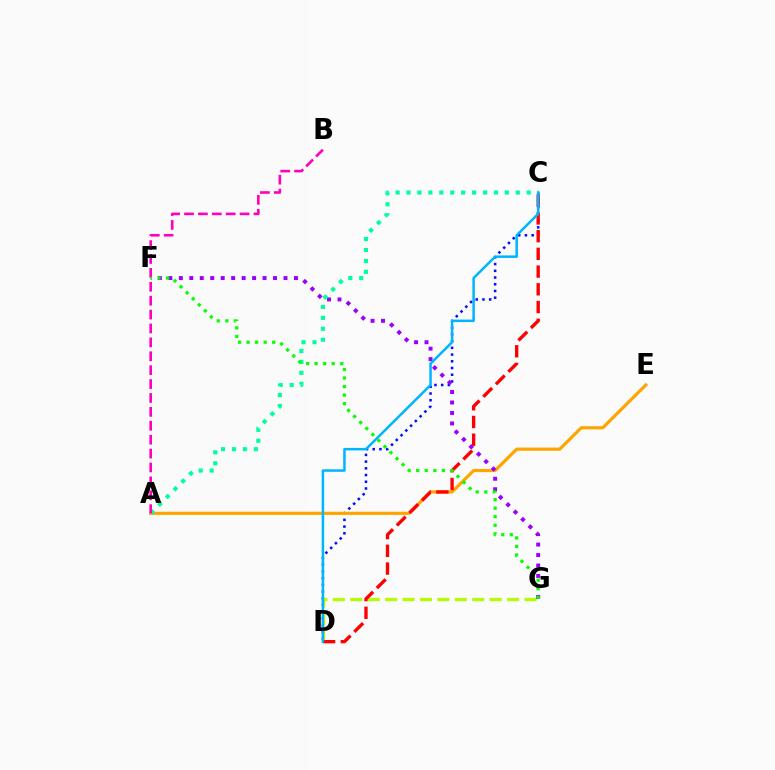{('C', 'D'): [{'color': '#0010ff', 'line_style': 'dotted', 'thickness': 1.83}, {'color': '#ff0000', 'line_style': 'dashed', 'thickness': 2.41}, {'color': '#00b5ff', 'line_style': 'solid', 'thickness': 1.8}], ('A', 'E'): [{'color': '#ffa500', 'line_style': 'solid', 'thickness': 2.3}], ('D', 'G'): [{'color': '#b3ff00', 'line_style': 'dashed', 'thickness': 2.37}], ('F', 'G'): [{'color': '#9b00ff', 'line_style': 'dotted', 'thickness': 2.84}, {'color': '#08ff00', 'line_style': 'dotted', 'thickness': 2.32}], ('A', 'C'): [{'color': '#00ff9d', 'line_style': 'dotted', 'thickness': 2.97}], ('A', 'B'): [{'color': '#ff00bd', 'line_style': 'dashed', 'thickness': 1.89}]}